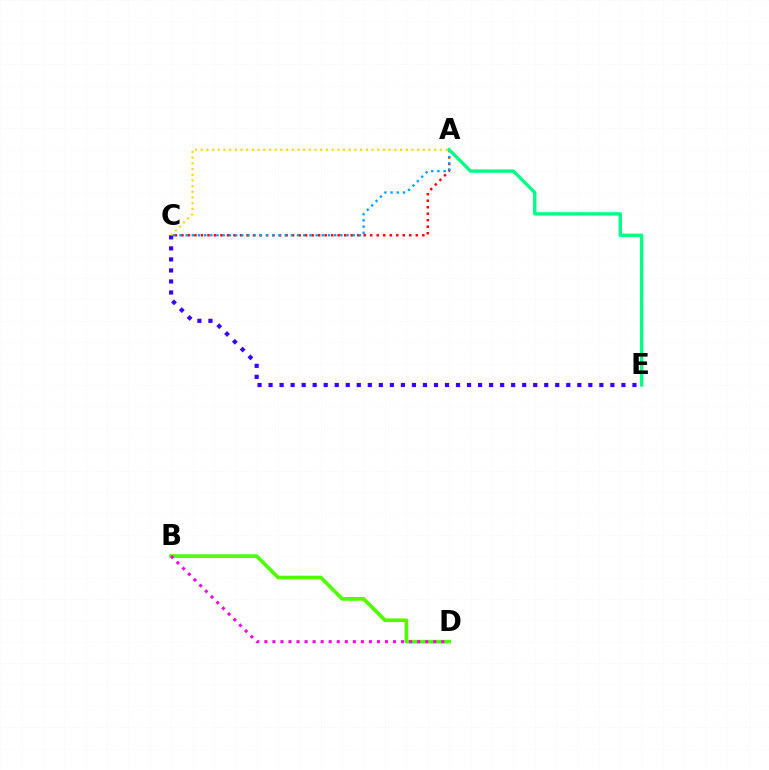{('A', 'C'): [{'color': '#ff0000', 'line_style': 'dotted', 'thickness': 1.77}, {'color': '#009eff', 'line_style': 'dotted', 'thickness': 1.68}, {'color': '#ffd500', 'line_style': 'dotted', 'thickness': 1.55}], ('B', 'D'): [{'color': '#4fff00', 'line_style': 'solid', 'thickness': 2.65}, {'color': '#ff00ed', 'line_style': 'dotted', 'thickness': 2.19}], ('C', 'E'): [{'color': '#3700ff', 'line_style': 'dotted', 'thickness': 3.0}], ('A', 'E'): [{'color': '#00ff86', 'line_style': 'solid', 'thickness': 2.43}]}